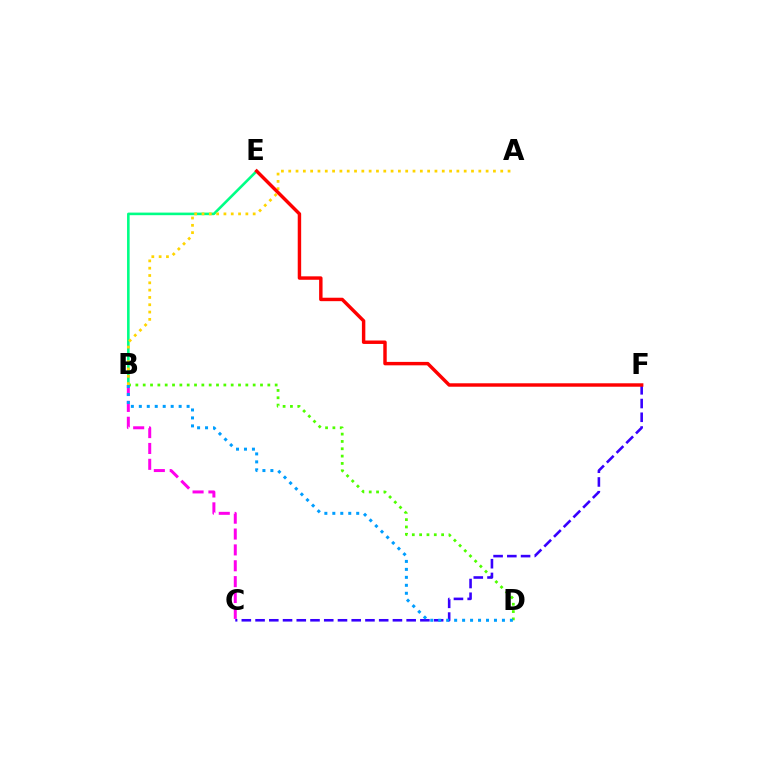{('B', 'E'): [{'color': '#00ff86', 'line_style': 'solid', 'thickness': 1.87}], ('B', 'C'): [{'color': '#ff00ed', 'line_style': 'dashed', 'thickness': 2.15}], ('B', 'D'): [{'color': '#4fff00', 'line_style': 'dotted', 'thickness': 1.99}, {'color': '#009eff', 'line_style': 'dotted', 'thickness': 2.16}], ('C', 'F'): [{'color': '#3700ff', 'line_style': 'dashed', 'thickness': 1.87}], ('A', 'B'): [{'color': '#ffd500', 'line_style': 'dotted', 'thickness': 1.99}], ('E', 'F'): [{'color': '#ff0000', 'line_style': 'solid', 'thickness': 2.47}]}